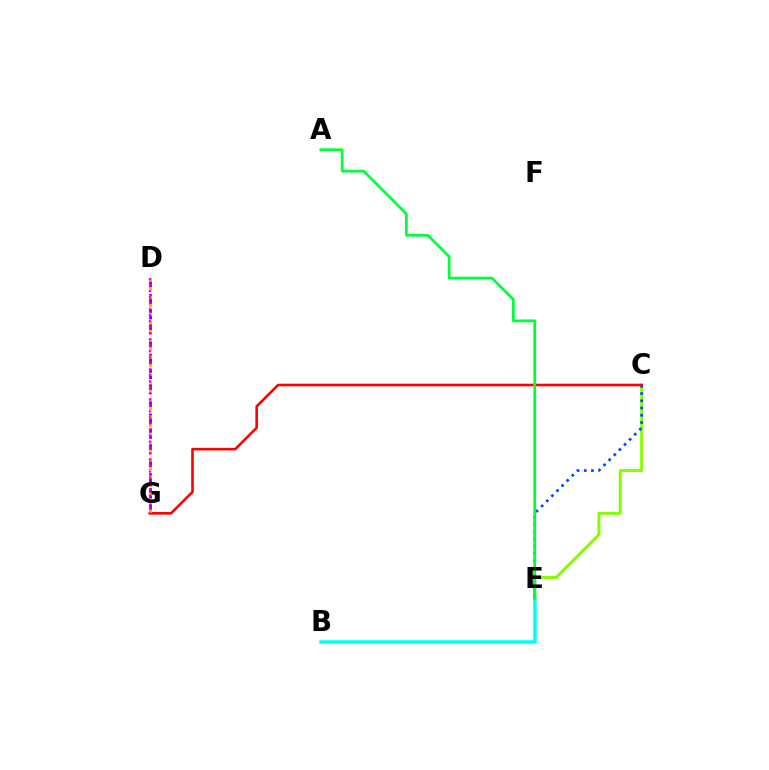{('B', 'E'): [{'color': '#00fff6', 'line_style': 'solid', 'thickness': 2.53}], ('D', 'G'): [{'color': '#7200ff', 'line_style': 'dashed', 'thickness': 2.03}, {'color': '#ffbd00', 'line_style': 'dotted', 'thickness': 2.33}, {'color': '#ff00cf', 'line_style': 'dotted', 'thickness': 1.63}], ('C', 'E'): [{'color': '#84ff00', 'line_style': 'solid', 'thickness': 2.13}, {'color': '#004bff', 'line_style': 'dotted', 'thickness': 1.96}], ('C', 'G'): [{'color': '#ff0000', 'line_style': 'solid', 'thickness': 1.88}], ('A', 'E'): [{'color': '#00ff39', 'line_style': 'solid', 'thickness': 1.97}]}